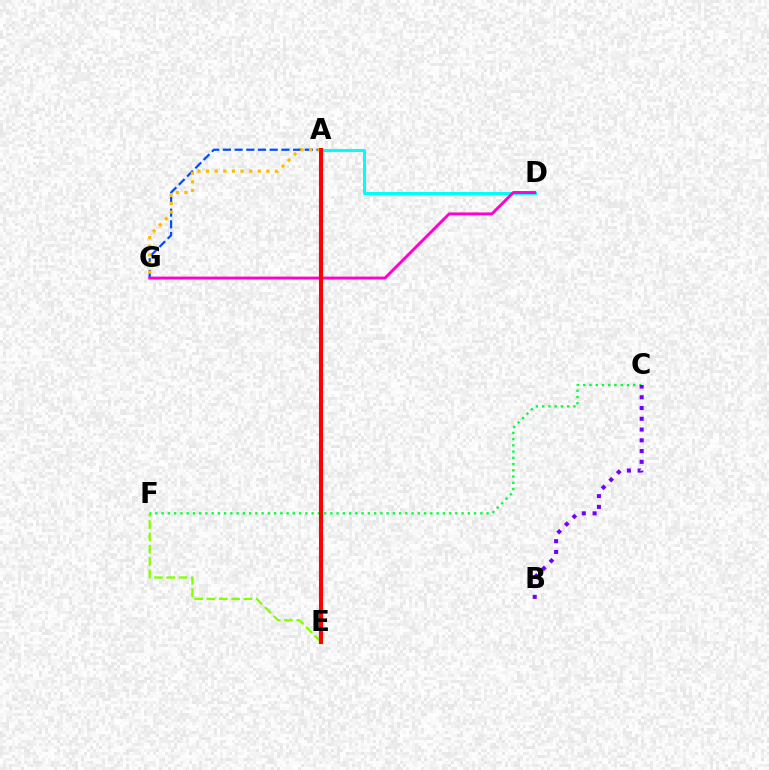{('A', 'G'): [{'color': '#004bff', 'line_style': 'dashed', 'thickness': 1.59}, {'color': '#ffbd00', 'line_style': 'dotted', 'thickness': 2.34}], ('A', 'D'): [{'color': '#00fff6', 'line_style': 'solid', 'thickness': 2.18}], ('E', 'F'): [{'color': '#84ff00', 'line_style': 'dashed', 'thickness': 1.67}], ('D', 'G'): [{'color': '#ff00cf', 'line_style': 'solid', 'thickness': 2.09}], ('C', 'F'): [{'color': '#00ff39', 'line_style': 'dotted', 'thickness': 1.7}], ('B', 'C'): [{'color': '#7200ff', 'line_style': 'dotted', 'thickness': 2.92}], ('A', 'E'): [{'color': '#ff0000', 'line_style': 'solid', 'thickness': 2.95}]}